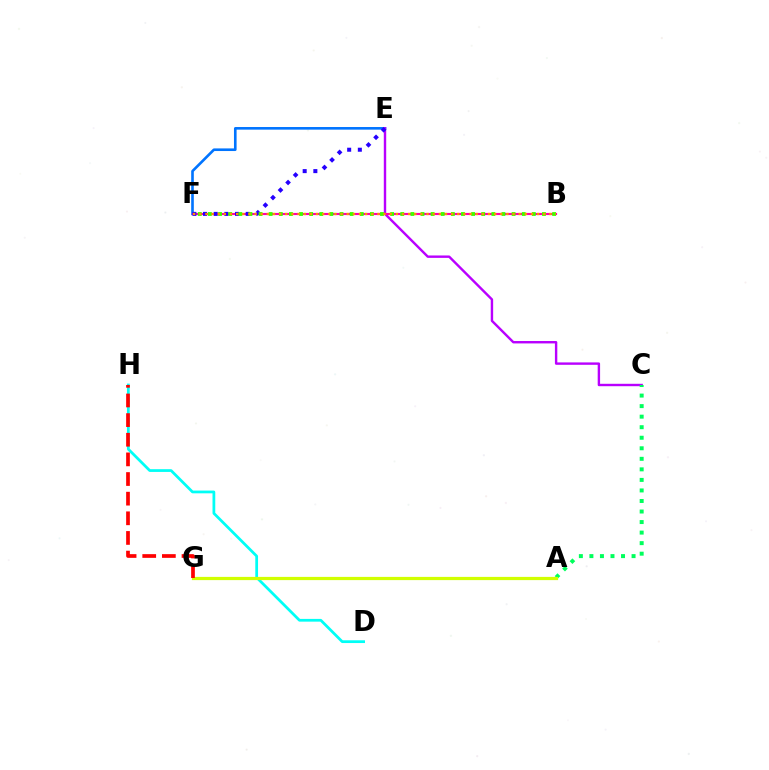{('E', 'F'): [{'color': '#0074ff', 'line_style': 'solid', 'thickness': 1.89}, {'color': '#2500ff', 'line_style': 'dotted', 'thickness': 2.9}], ('D', 'H'): [{'color': '#00fff6', 'line_style': 'solid', 'thickness': 1.98}], ('C', 'E'): [{'color': '#b900ff', 'line_style': 'solid', 'thickness': 1.73}], ('A', 'C'): [{'color': '#00ff5c', 'line_style': 'dotted', 'thickness': 2.86}], ('B', 'F'): [{'color': '#ff00ac', 'line_style': 'solid', 'thickness': 1.55}, {'color': '#3dff00', 'line_style': 'dotted', 'thickness': 2.75}, {'color': '#ff9400', 'line_style': 'dotted', 'thickness': 1.67}], ('A', 'G'): [{'color': '#d1ff00', 'line_style': 'solid', 'thickness': 2.32}], ('G', 'H'): [{'color': '#ff0000', 'line_style': 'dashed', 'thickness': 2.67}]}